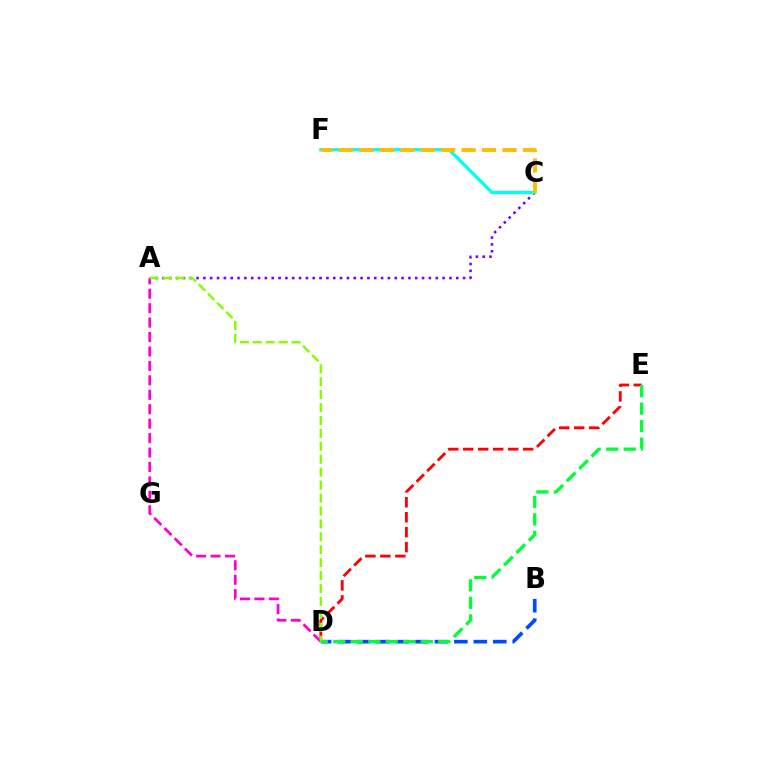{('A', 'C'): [{'color': '#7200ff', 'line_style': 'dotted', 'thickness': 1.86}], ('D', 'E'): [{'color': '#ff0000', 'line_style': 'dashed', 'thickness': 2.03}, {'color': '#00ff39', 'line_style': 'dashed', 'thickness': 2.38}], ('A', 'D'): [{'color': '#ff00cf', 'line_style': 'dashed', 'thickness': 1.96}, {'color': '#84ff00', 'line_style': 'dashed', 'thickness': 1.76}], ('B', 'D'): [{'color': '#004bff', 'line_style': 'dashed', 'thickness': 2.64}], ('C', 'F'): [{'color': '#00fff6', 'line_style': 'solid', 'thickness': 2.35}, {'color': '#ffbd00', 'line_style': 'dashed', 'thickness': 2.78}]}